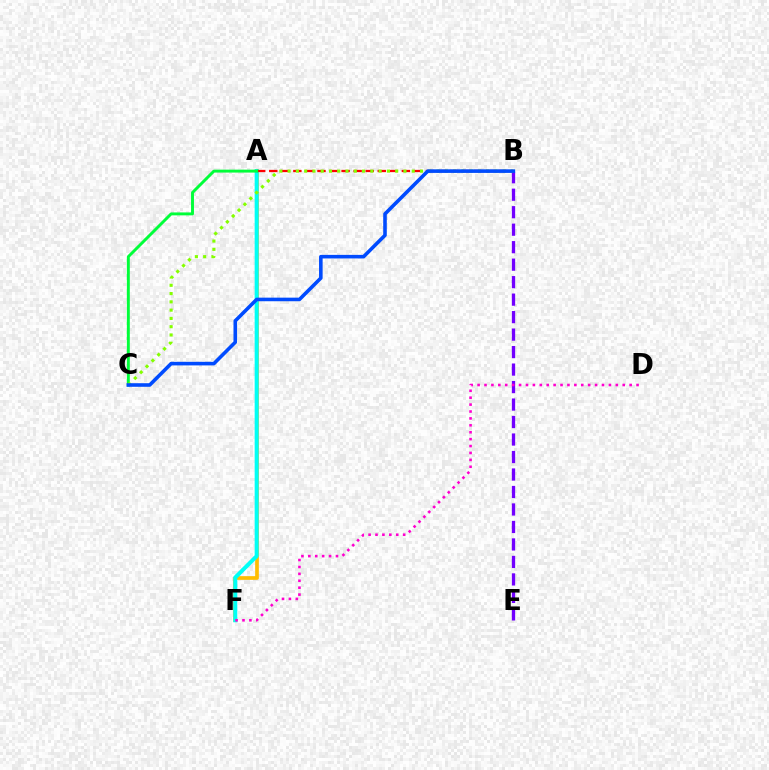{('B', 'E'): [{'color': '#7200ff', 'line_style': 'dashed', 'thickness': 2.38}], ('A', 'F'): [{'color': '#ffbd00', 'line_style': 'solid', 'thickness': 2.66}, {'color': '#00fff6', 'line_style': 'solid', 'thickness': 2.89}], ('A', 'B'): [{'color': '#ff0000', 'line_style': 'dashed', 'thickness': 1.64}], ('A', 'C'): [{'color': '#00ff39', 'line_style': 'solid', 'thickness': 2.11}], ('B', 'C'): [{'color': '#84ff00', 'line_style': 'dotted', 'thickness': 2.25}, {'color': '#004bff', 'line_style': 'solid', 'thickness': 2.58}], ('D', 'F'): [{'color': '#ff00cf', 'line_style': 'dotted', 'thickness': 1.88}]}